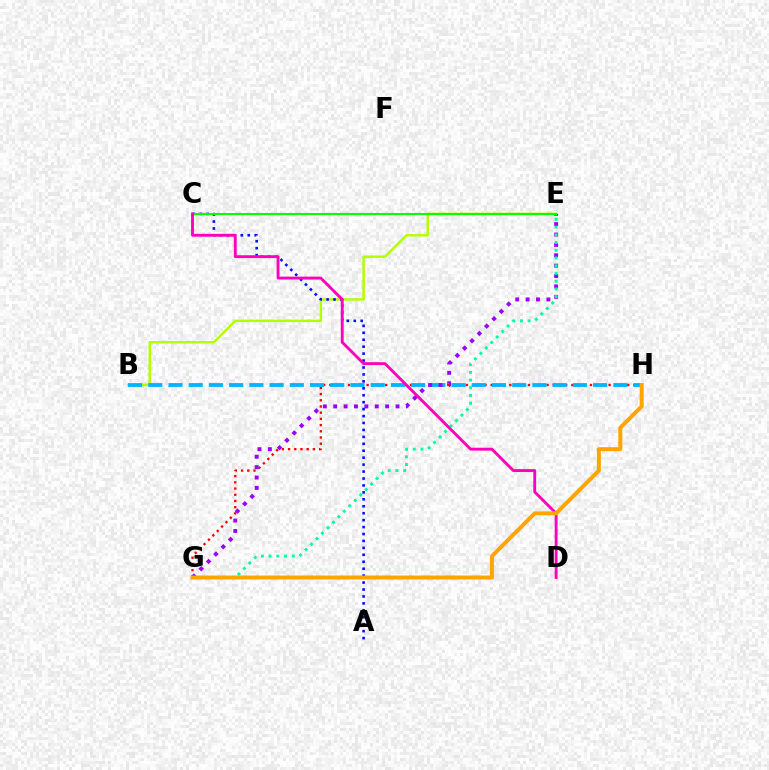{('B', 'E'): [{'color': '#b3ff00', 'line_style': 'solid', 'thickness': 1.77}], ('G', 'H'): [{'color': '#ff0000', 'line_style': 'dotted', 'thickness': 1.69}, {'color': '#ffa500', 'line_style': 'solid', 'thickness': 2.86}], ('B', 'H'): [{'color': '#00b5ff', 'line_style': 'dashed', 'thickness': 2.75}], ('A', 'C'): [{'color': '#0010ff', 'line_style': 'dotted', 'thickness': 1.89}], ('E', 'G'): [{'color': '#9b00ff', 'line_style': 'dotted', 'thickness': 2.82}, {'color': '#00ff9d', 'line_style': 'dotted', 'thickness': 2.1}], ('C', 'E'): [{'color': '#08ff00', 'line_style': 'solid', 'thickness': 1.5}], ('C', 'D'): [{'color': '#ff00bd', 'line_style': 'solid', 'thickness': 2.07}]}